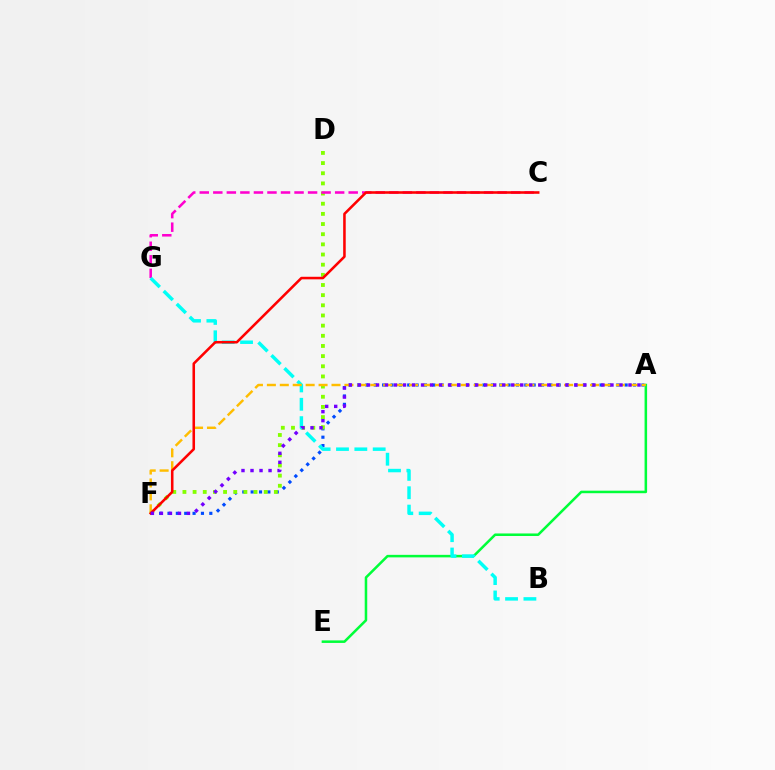{('A', 'E'): [{'color': '#00ff39', 'line_style': 'solid', 'thickness': 1.82}], ('A', 'F'): [{'color': '#004bff', 'line_style': 'dotted', 'thickness': 2.27}, {'color': '#ffbd00', 'line_style': 'dashed', 'thickness': 1.76}, {'color': '#7200ff', 'line_style': 'dotted', 'thickness': 2.45}], ('D', 'F'): [{'color': '#84ff00', 'line_style': 'dotted', 'thickness': 2.76}], ('C', 'G'): [{'color': '#ff00cf', 'line_style': 'dashed', 'thickness': 1.84}], ('B', 'G'): [{'color': '#00fff6', 'line_style': 'dashed', 'thickness': 2.49}], ('C', 'F'): [{'color': '#ff0000', 'line_style': 'solid', 'thickness': 1.84}]}